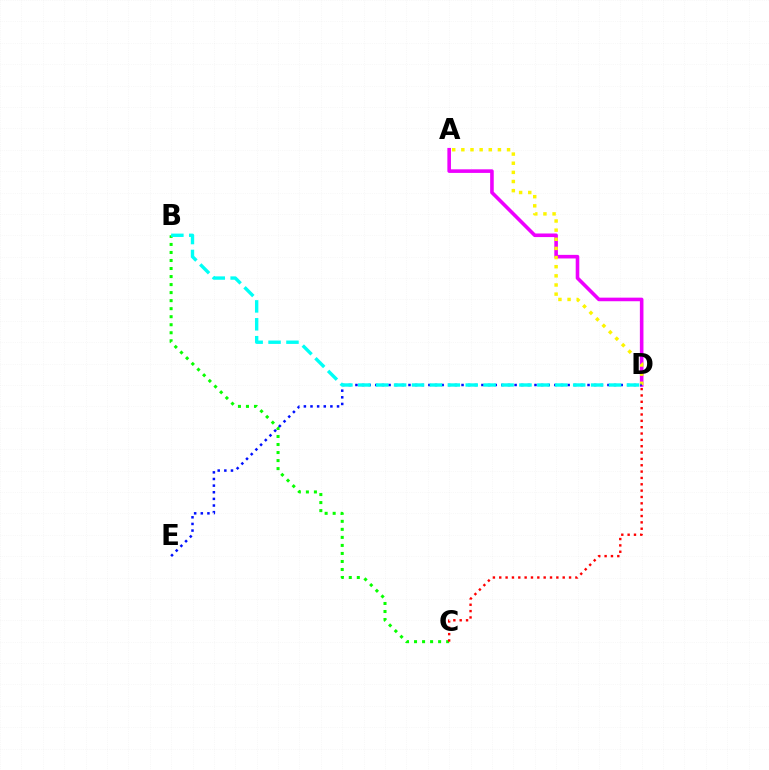{('A', 'D'): [{'color': '#ee00ff', 'line_style': 'solid', 'thickness': 2.59}, {'color': '#fcf500', 'line_style': 'dotted', 'thickness': 2.48}], ('B', 'C'): [{'color': '#08ff00', 'line_style': 'dotted', 'thickness': 2.18}], ('D', 'E'): [{'color': '#0010ff', 'line_style': 'dotted', 'thickness': 1.8}], ('B', 'D'): [{'color': '#00fff6', 'line_style': 'dashed', 'thickness': 2.43}], ('C', 'D'): [{'color': '#ff0000', 'line_style': 'dotted', 'thickness': 1.72}]}